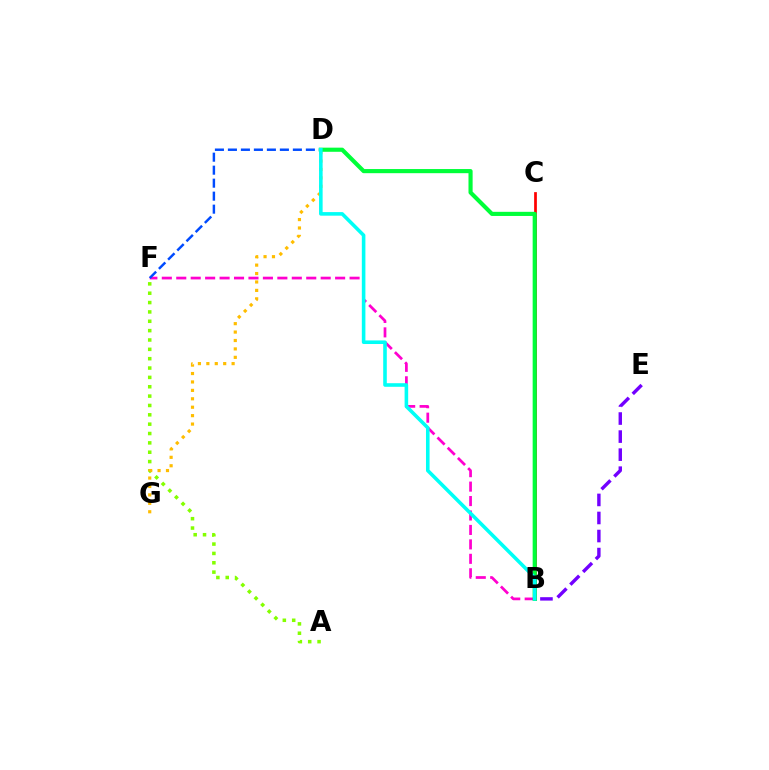{('B', 'F'): [{'color': '#ff00cf', 'line_style': 'dashed', 'thickness': 1.96}], ('A', 'F'): [{'color': '#84ff00', 'line_style': 'dotted', 'thickness': 2.54}], ('D', 'F'): [{'color': '#004bff', 'line_style': 'dashed', 'thickness': 1.77}], ('B', 'C'): [{'color': '#ff0000', 'line_style': 'solid', 'thickness': 1.96}], ('D', 'G'): [{'color': '#ffbd00', 'line_style': 'dotted', 'thickness': 2.29}], ('B', 'D'): [{'color': '#00ff39', 'line_style': 'solid', 'thickness': 2.98}, {'color': '#00fff6', 'line_style': 'solid', 'thickness': 2.58}], ('B', 'E'): [{'color': '#7200ff', 'line_style': 'dashed', 'thickness': 2.45}]}